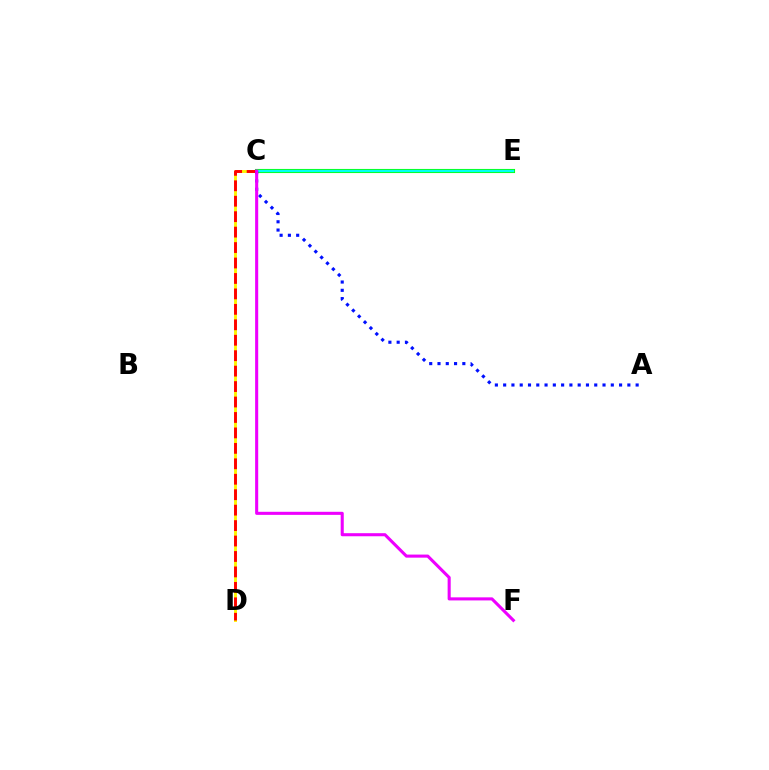{('C', 'D'): [{'color': '#fcf500', 'line_style': 'solid', 'thickness': 2.07}, {'color': '#ff0000', 'line_style': 'dashed', 'thickness': 2.1}], ('C', 'E'): [{'color': '#08ff00', 'line_style': 'solid', 'thickness': 2.95}, {'color': '#00fff6', 'line_style': 'solid', 'thickness': 1.73}], ('A', 'C'): [{'color': '#0010ff', 'line_style': 'dotted', 'thickness': 2.25}], ('C', 'F'): [{'color': '#ee00ff', 'line_style': 'solid', 'thickness': 2.21}]}